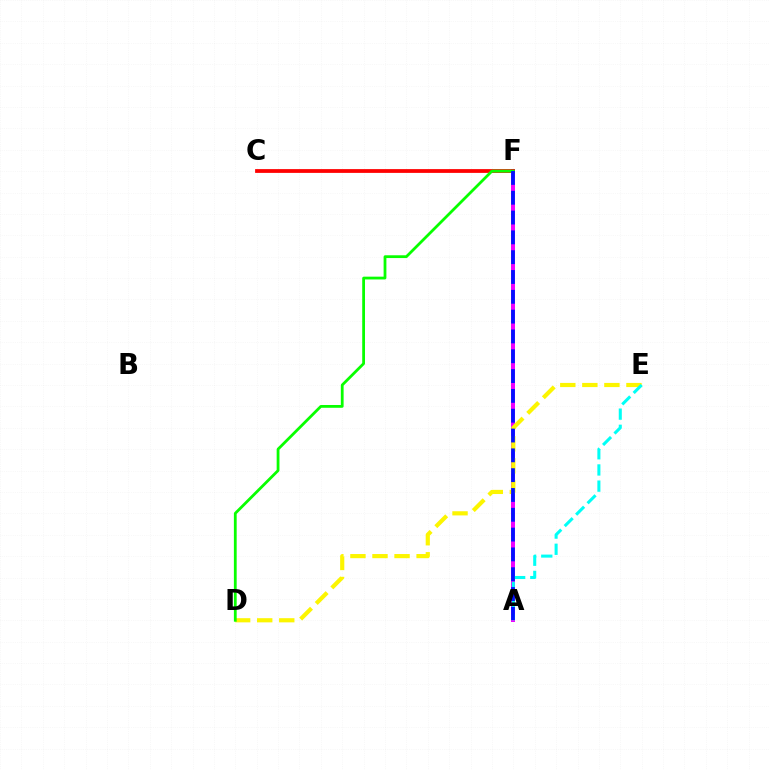{('A', 'F'): [{'color': '#ee00ff', 'line_style': 'solid', 'thickness': 2.87}, {'color': '#0010ff', 'line_style': 'dashed', 'thickness': 2.69}], ('C', 'F'): [{'color': '#ff0000', 'line_style': 'solid', 'thickness': 2.72}], ('D', 'E'): [{'color': '#fcf500', 'line_style': 'dashed', 'thickness': 3.0}], ('A', 'E'): [{'color': '#00fff6', 'line_style': 'dashed', 'thickness': 2.2}], ('D', 'F'): [{'color': '#08ff00', 'line_style': 'solid', 'thickness': 2.01}]}